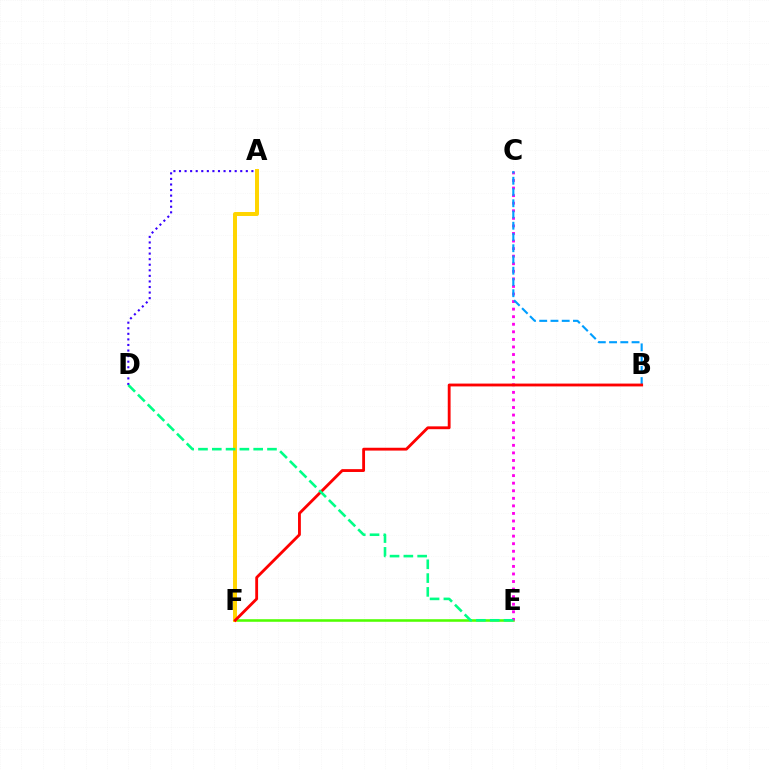{('A', 'D'): [{'color': '#3700ff', 'line_style': 'dotted', 'thickness': 1.51}], ('E', 'F'): [{'color': '#4fff00', 'line_style': 'solid', 'thickness': 1.85}], ('C', 'E'): [{'color': '#ff00ed', 'line_style': 'dotted', 'thickness': 2.06}], ('A', 'F'): [{'color': '#ffd500', 'line_style': 'solid', 'thickness': 2.86}], ('B', 'C'): [{'color': '#009eff', 'line_style': 'dashed', 'thickness': 1.53}], ('B', 'F'): [{'color': '#ff0000', 'line_style': 'solid', 'thickness': 2.04}], ('D', 'E'): [{'color': '#00ff86', 'line_style': 'dashed', 'thickness': 1.87}]}